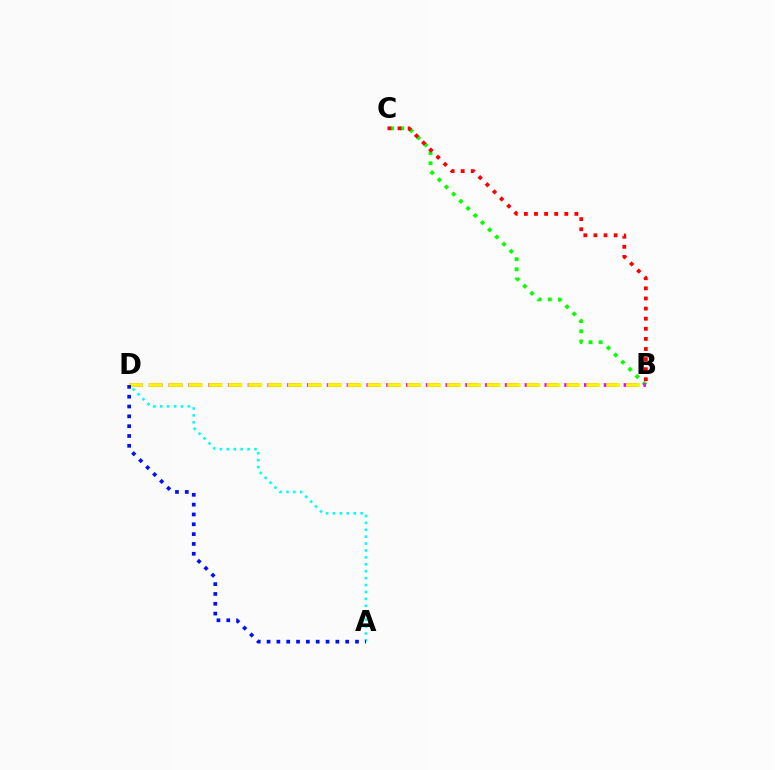{('B', 'C'): [{'color': '#08ff00', 'line_style': 'dotted', 'thickness': 2.75}, {'color': '#ff0000', 'line_style': 'dotted', 'thickness': 2.74}], ('B', 'D'): [{'color': '#ee00ff', 'line_style': 'dashed', 'thickness': 2.69}, {'color': '#fcf500', 'line_style': 'dashed', 'thickness': 2.7}], ('A', 'D'): [{'color': '#00fff6', 'line_style': 'dotted', 'thickness': 1.88}, {'color': '#0010ff', 'line_style': 'dotted', 'thickness': 2.67}]}